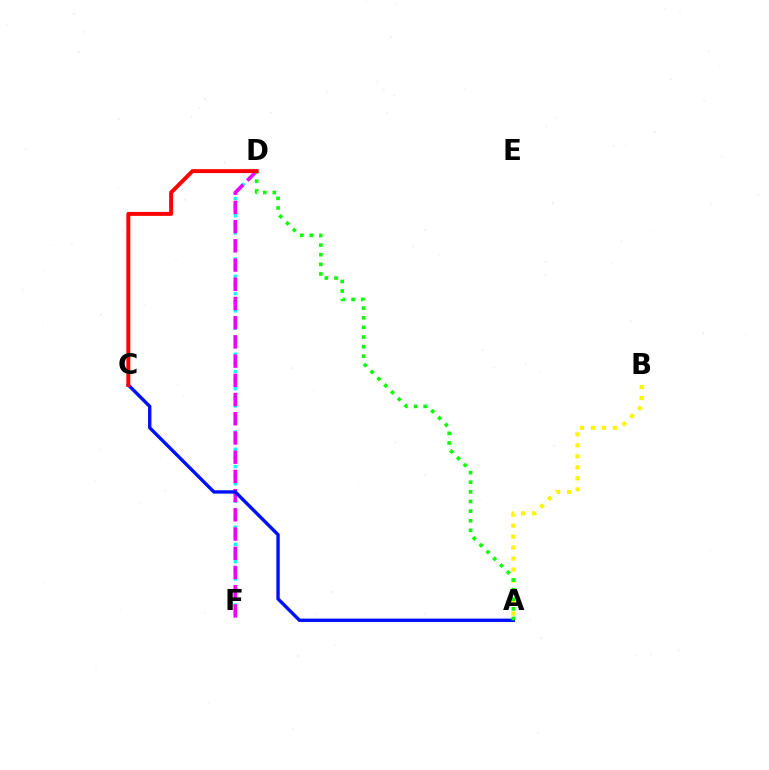{('A', 'B'): [{'color': '#fcf500', 'line_style': 'dotted', 'thickness': 2.99}], ('D', 'F'): [{'color': '#00fff6', 'line_style': 'dotted', 'thickness': 2.35}, {'color': '#ee00ff', 'line_style': 'dashed', 'thickness': 2.61}], ('A', 'C'): [{'color': '#0010ff', 'line_style': 'solid', 'thickness': 2.43}], ('A', 'D'): [{'color': '#08ff00', 'line_style': 'dotted', 'thickness': 2.61}], ('C', 'D'): [{'color': '#ff0000', 'line_style': 'solid', 'thickness': 2.83}]}